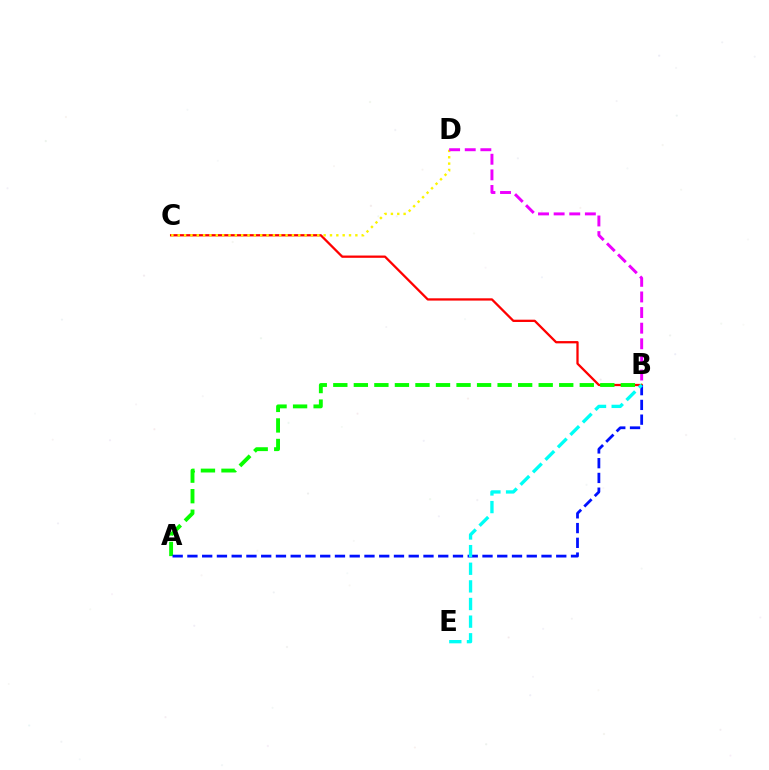{('B', 'C'): [{'color': '#ff0000', 'line_style': 'solid', 'thickness': 1.64}], ('C', 'D'): [{'color': '#fcf500', 'line_style': 'dotted', 'thickness': 1.72}], ('A', 'B'): [{'color': '#08ff00', 'line_style': 'dashed', 'thickness': 2.79}, {'color': '#0010ff', 'line_style': 'dashed', 'thickness': 2.0}], ('B', 'E'): [{'color': '#00fff6', 'line_style': 'dashed', 'thickness': 2.4}], ('B', 'D'): [{'color': '#ee00ff', 'line_style': 'dashed', 'thickness': 2.12}]}